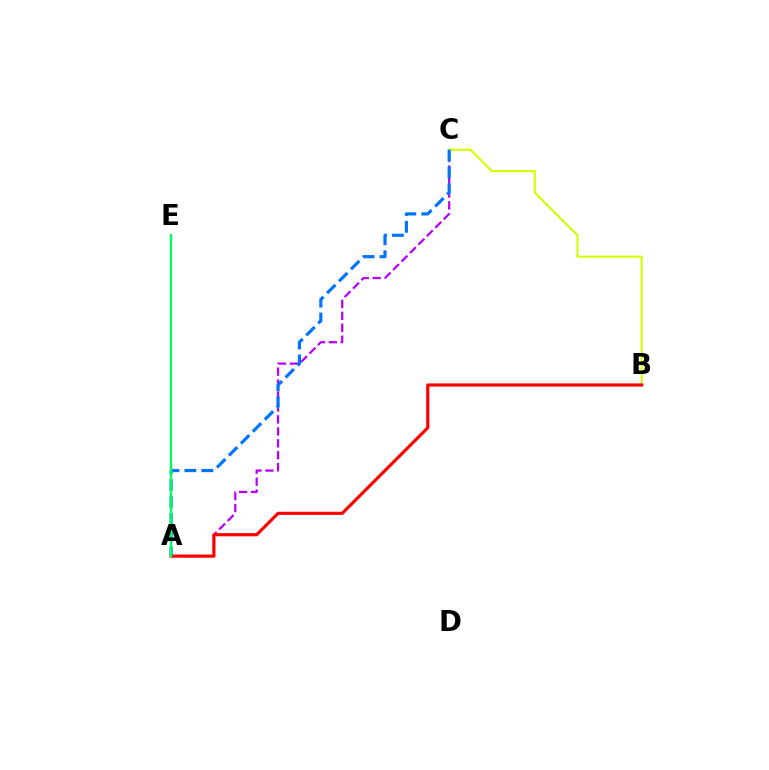{('A', 'C'): [{'color': '#b900ff', 'line_style': 'dashed', 'thickness': 1.62}, {'color': '#0074ff', 'line_style': 'dashed', 'thickness': 2.3}], ('B', 'C'): [{'color': '#d1ff00', 'line_style': 'solid', 'thickness': 1.5}], ('A', 'B'): [{'color': '#ff0000', 'line_style': 'solid', 'thickness': 2.27}], ('A', 'E'): [{'color': '#00ff5c', 'line_style': 'solid', 'thickness': 1.71}]}